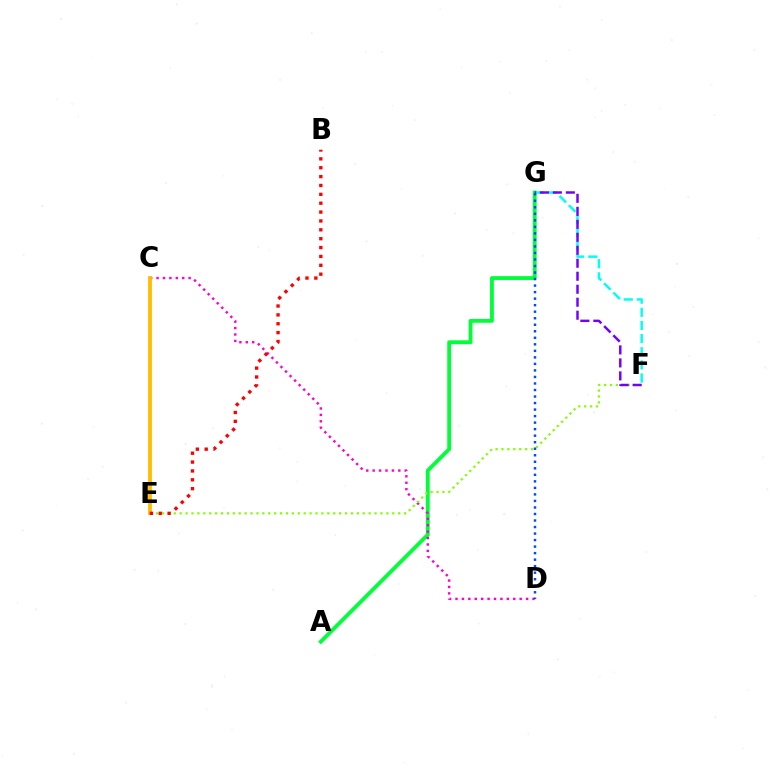{('F', 'G'): [{'color': '#00fff6', 'line_style': 'dashed', 'thickness': 1.79}, {'color': '#7200ff', 'line_style': 'dashed', 'thickness': 1.76}], ('A', 'G'): [{'color': '#00ff39', 'line_style': 'solid', 'thickness': 2.76}], ('C', 'D'): [{'color': '#ff00cf', 'line_style': 'dotted', 'thickness': 1.74}], ('E', 'F'): [{'color': '#84ff00', 'line_style': 'dotted', 'thickness': 1.6}], ('C', 'E'): [{'color': '#ffbd00', 'line_style': 'solid', 'thickness': 2.75}], ('B', 'E'): [{'color': '#ff0000', 'line_style': 'dotted', 'thickness': 2.41}], ('D', 'G'): [{'color': '#004bff', 'line_style': 'dotted', 'thickness': 1.77}]}